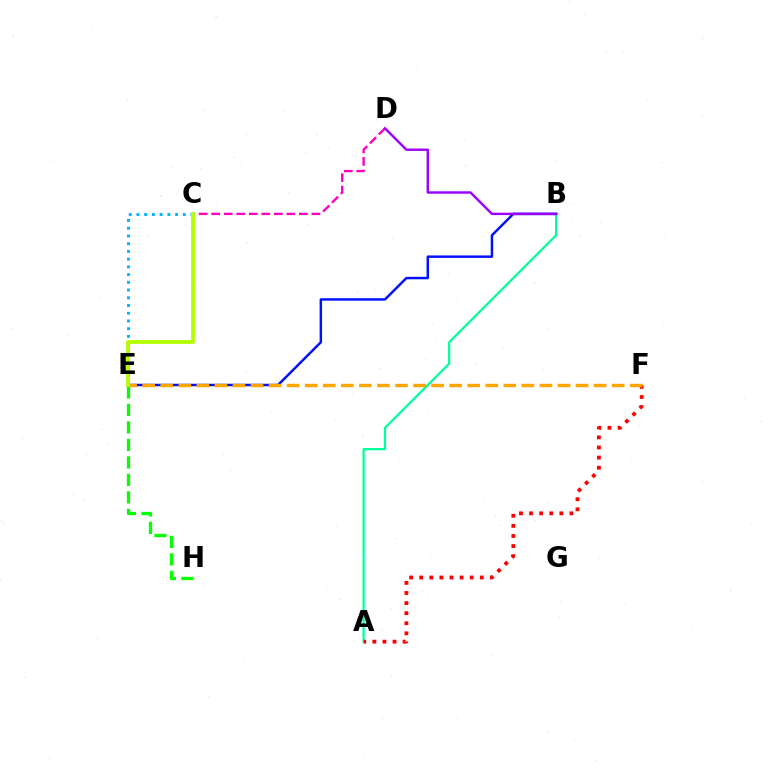{('A', 'B'): [{'color': '#00ff9d', 'line_style': 'solid', 'thickness': 1.61}], ('B', 'E'): [{'color': '#0010ff', 'line_style': 'solid', 'thickness': 1.77}], ('A', 'F'): [{'color': '#ff0000', 'line_style': 'dotted', 'thickness': 2.74}], ('E', 'F'): [{'color': '#ffa500', 'line_style': 'dashed', 'thickness': 2.45}], ('C', 'D'): [{'color': '#ff00bd', 'line_style': 'dashed', 'thickness': 1.7}], ('B', 'D'): [{'color': '#9b00ff', 'line_style': 'solid', 'thickness': 1.74}], ('E', 'H'): [{'color': '#08ff00', 'line_style': 'dashed', 'thickness': 2.38}], ('C', 'E'): [{'color': '#00b5ff', 'line_style': 'dotted', 'thickness': 2.1}, {'color': '#b3ff00', 'line_style': 'solid', 'thickness': 2.71}]}